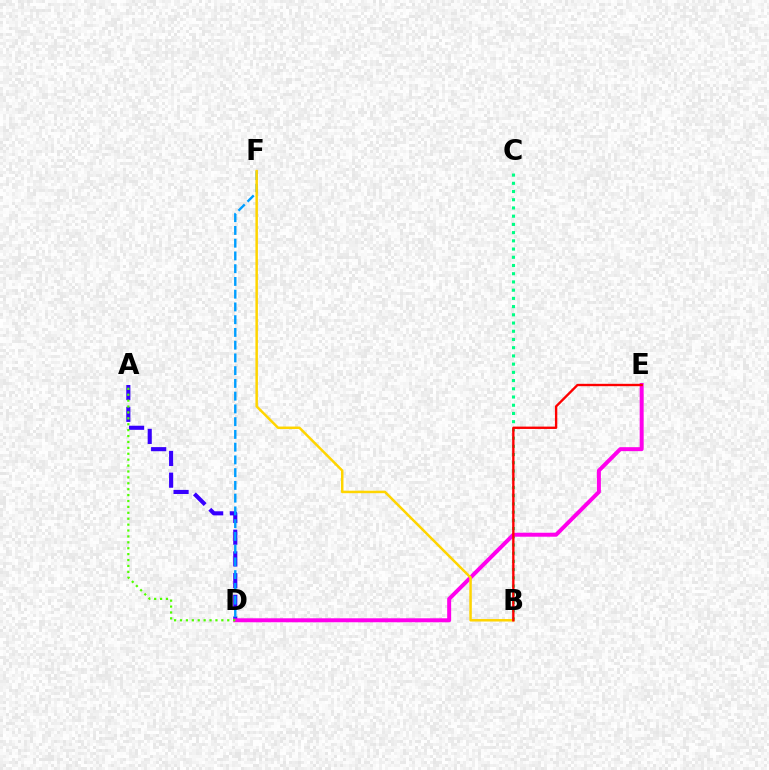{('A', 'D'): [{'color': '#3700ff', 'line_style': 'dashed', 'thickness': 2.95}, {'color': '#4fff00', 'line_style': 'dotted', 'thickness': 1.6}], ('B', 'C'): [{'color': '#00ff86', 'line_style': 'dotted', 'thickness': 2.23}], ('D', 'F'): [{'color': '#009eff', 'line_style': 'dashed', 'thickness': 1.73}], ('D', 'E'): [{'color': '#ff00ed', 'line_style': 'solid', 'thickness': 2.86}], ('B', 'F'): [{'color': '#ffd500', 'line_style': 'solid', 'thickness': 1.8}], ('B', 'E'): [{'color': '#ff0000', 'line_style': 'solid', 'thickness': 1.7}]}